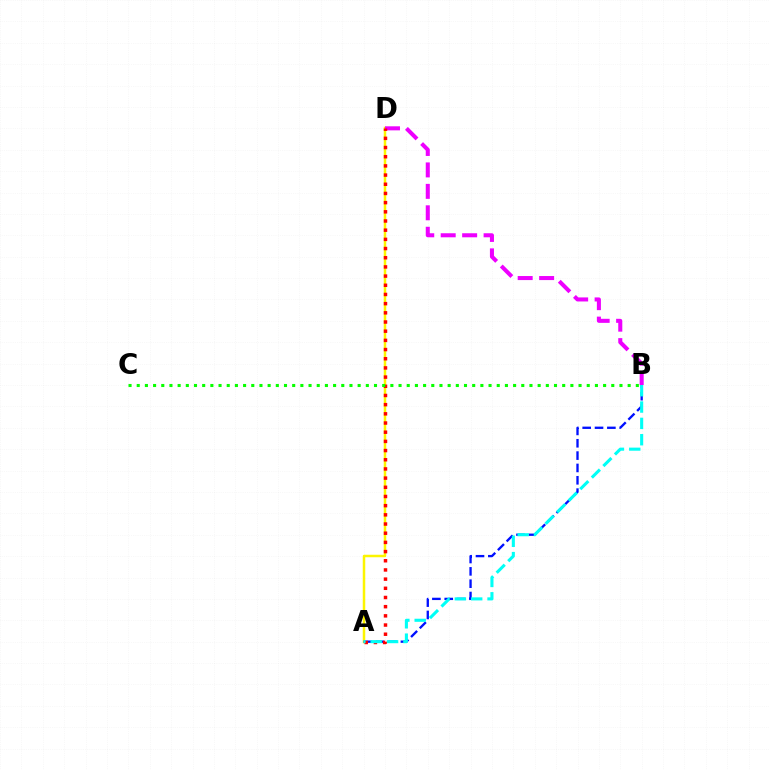{('A', 'D'): [{'color': '#fcf500', 'line_style': 'solid', 'thickness': 1.8}, {'color': '#ff0000', 'line_style': 'dotted', 'thickness': 2.49}], ('A', 'B'): [{'color': '#0010ff', 'line_style': 'dashed', 'thickness': 1.68}, {'color': '#00fff6', 'line_style': 'dashed', 'thickness': 2.22}], ('B', 'D'): [{'color': '#ee00ff', 'line_style': 'dashed', 'thickness': 2.91}], ('B', 'C'): [{'color': '#08ff00', 'line_style': 'dotted', 'thickness': 2.22}]}